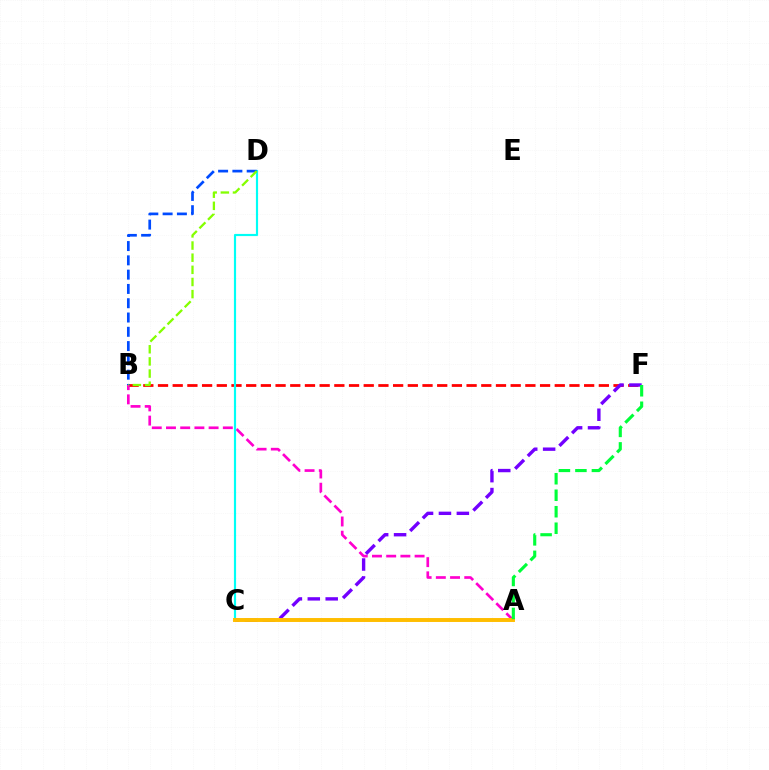{('B', 'F'): [{'color': '#ff0000', 'line_style': 'dashed', 'thickness': 2.0}], ('A', 'B'): [{'color': '#ff00cf', 'line_style': 'dashed', 'thickness': 1.93}], ('C', 'D'): [{'color': '#00fff6', 'line_style': 'solid', 'thickness': 1.56}], ('C', 'F'): [{'color': '#7200ff', 'line_style': 'dashed', 'thickness': 2.43}], ('A', 'C'): [{'color': '#ffbd00', 'line_style': 'solid', 'thickness': 2.83}], ('B', 'D'): [{'color': '#004bff', 'line_style': 'dashed', 'thickness': 1.94}, {'color': '#84ff00', 'line_style': 'dashed', 'thickness': 1.65}], ('A', 'F'): [{'color': '#00ff39', 'line_style': 'dashed', 'thickness': 2.24}]}